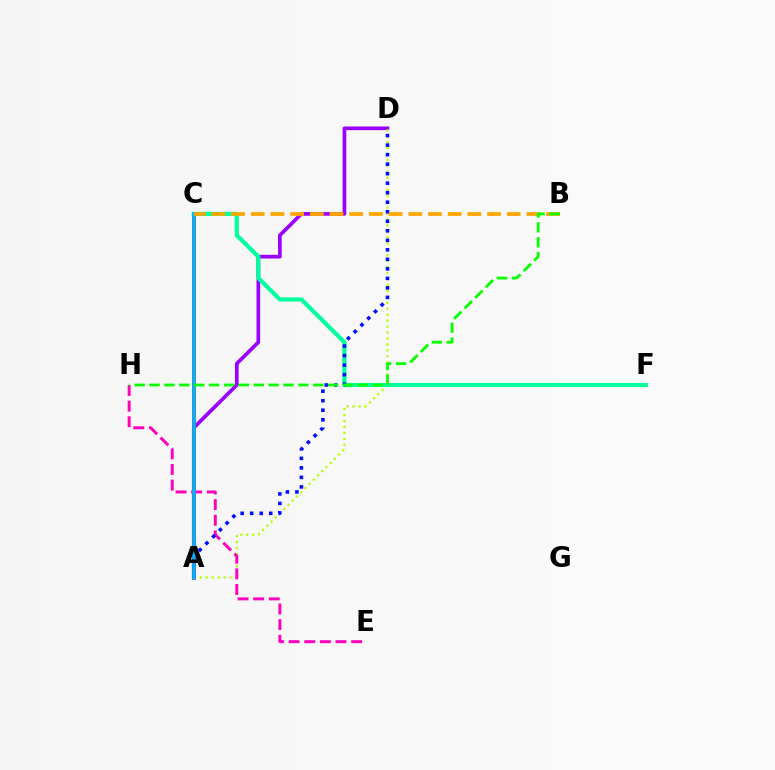{('A', 'D'): [{'color': '#9b00ff', 'line_style': 'solid', 'thickness': 2.65}, {'color': '#b3ff00', 'line_style': 'dotted', 'thickness': 1.62}, {'color': '#0010ff', 'line_style': 'dotted', 'thickness': 2.59}], ('A', 'C'): [{'color': '#ff0000', 'line_style': 'solid', 'thickness': 2.64}, {'color': '#00b5ff', 'line_style': 'solid', 'thickness': 2.54}], ('C', 'F'): [{'color': '#00ff9d', 'line_style': 'solid', 'thickness': 2.99}], ('E', 'H'): [{'color': '#ff00bd', 'line_style': 'dashed', 'thickness': 2.12}], ('B', 'C'): [{'color': '#ffa500', 'line_style': 'dashed', 'thickness': 2.68}], ('B', 'H'): [{'color': '#08ff00', 'line_style': 'dashed', 'thickness': 2.02}]}